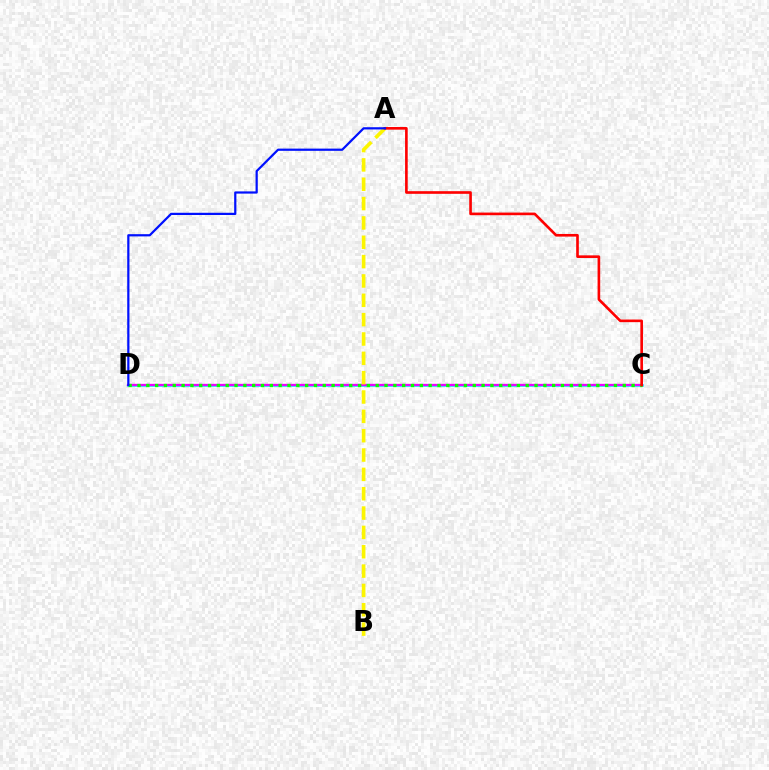{('C', 'D'): [{'color': '#00fff6', 'line_style': 'solid', 'thickness': 1.89}, {'color': '#ee00ff', 'line_style': 'solid', 'thickness': 1.68}, {'color': '#08ff00', 'line_style': 'dotted', 'thickness': 2.4}], ('A', 'B'): [{'color': '#fcf500', 'line_style': 'dashed', 'thickness': 2.63}], ('A', 'C'): [{'color': '#ff0000', 'line_style': 'solid', 'thickness': 1.9}], ('A', 'D'): [{'color': '#0010ff', 'line_style': 'solid', 'thickness': 1.6}]}